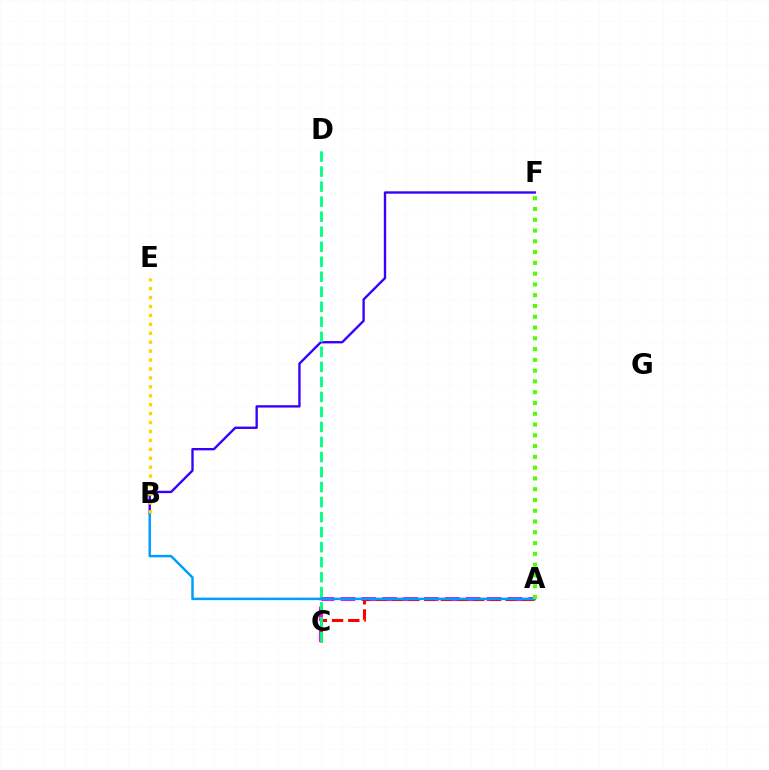{('A', 'C'): [{'color': '#ff00ed', 'line_style': 'dashed', 'thickness': 2.84}, {'color': '#ff0000', 'line_style': 'dashed', 'thickness': 2.2}], ('B', 'F'): [{'color': '#3700ff', 'line_style': 'solid', 'thickness': 1.7}], ('A', 'B'): [{'color': '#009eff', 'line_style': 'solid', 'thickness': 1.78}], ('B', 'E'): [{'color': '#ffd500', 'line_style': 'dotted', 'thickness': 2.43}], ('A', 'F'): [{'color': '#4fff00', 'line_style': 'dotted', 'thickness': 2.93}], ('C', 'D'): [{'color': '#00ff86', 'line_style': 'dashed', 'thickness': 2.04}]}